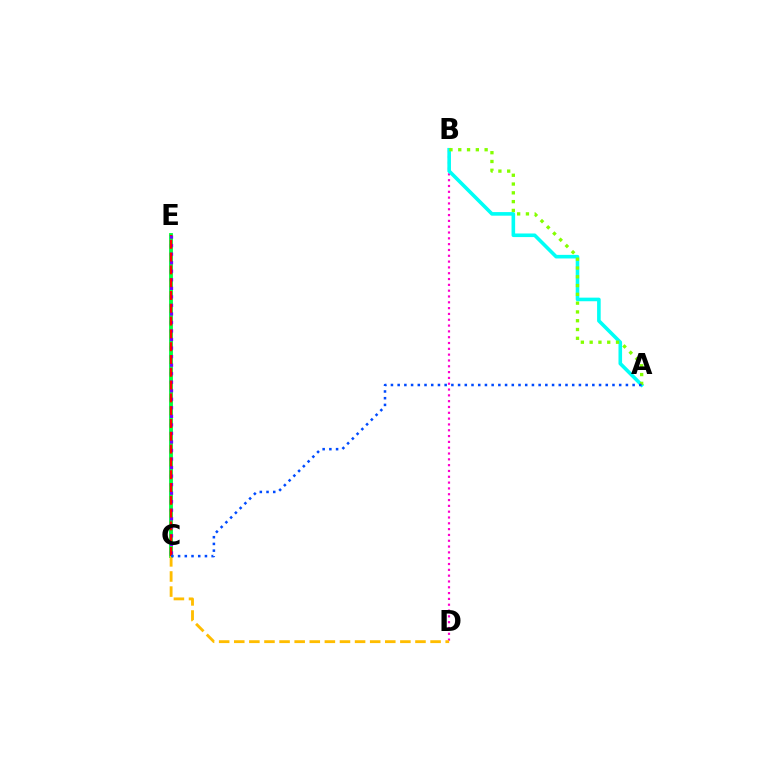{('B', 'D'): [{'color': '#ff00cf', 'line_style': 'dotted', 'thickness': 1.58}], ('A', 'B'): [{'color': '#00fff6', 'line_style': 'solid', 'thickness': 2.59}, {'color': '#84ff00', 'line_style': 'dotted', 'thickness': 2.39}], ('C', 'E'): [{'color': '#00ff39', 'line_style': 'solid', 'thickness': 2.77}, {'color': '#7200ff', 'line_style': 'dotted', 'thickness': 2.32}, {'color': '#ff0000', 'line_style': 'dashed', 'thickness': 1.74}], ('C', 'D'): [{'color': '#ffbd00', 'line_style': 'dashed', 'thickness': 2.05}], ('A', 'C'): [{'color': '#004bff', 'line_style': 'dotted', 'thickness': 1.82}]}